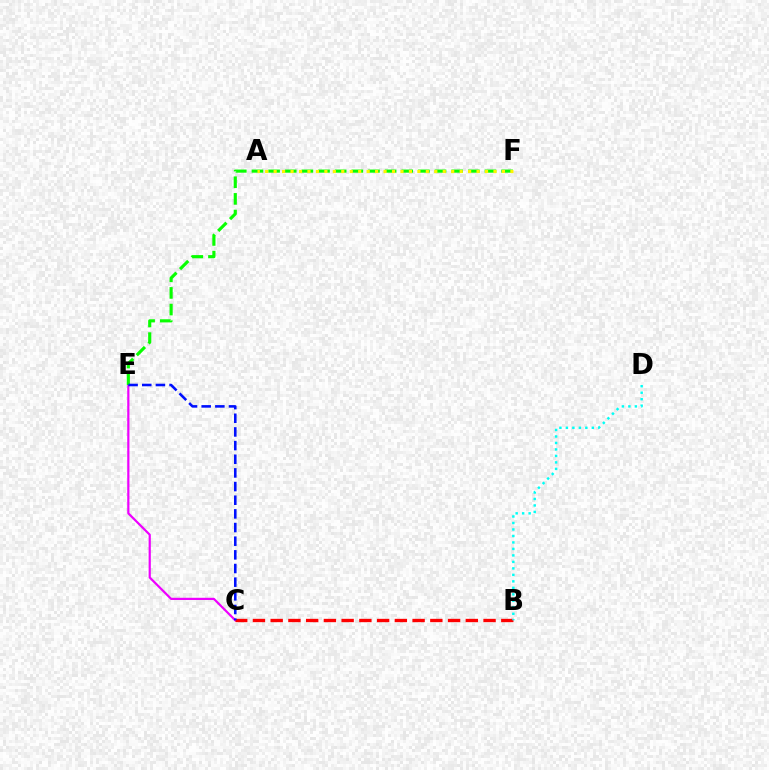{('C', 'E'): [{'color': '#ee00ff', 'line_style': 'solid', 'thickness': 1.59}, {'color': '#0010ff', 'line_style': 'dashed', 'thickness': 1.86}], ('B', 'C'): [{'color': '#ff0000', 'line_style': 'dashed', 'thickness': 2.41}], ('E', 'F'): [{'color': '#08ff00', 'line_style': 'dashed', 'thickness': 2.26}], ('A', 'F'): [{'color': '#fcf500', 'line_style': 'dotted', 'thickness': 2.3}], ('B', 'D'): [{'color': '#00fff6', 'line_style': 'dotted', 'thickness': 1.76}]}